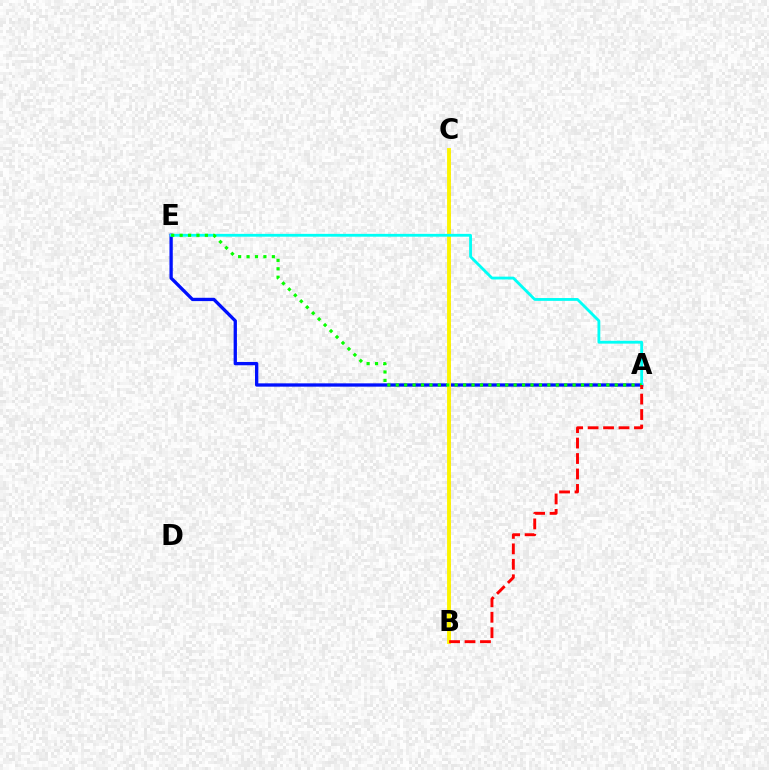{('B', 'C'): [{'color': '#ee00ff', 'line_style': 'dotted', 'thickness': 1.87}, {'color': '#fcf500', 'line_style': 'solid', 'thickness': 2.78}], ('A', 'E'): [{'color': '#0010ff', 'line_style': 'solid', 'thickness': 2.38}, {'color': '#00fff6', 'line_style': 'solid', 'thickness': 2.03}, {'color': '#08ff00', 'line_style': 'dotted', 'thickness': 2.29}], ('A', 'B'): [{'color': '#ff0000', 'line_style': 'dashed', 'thickness': 2.1}]}